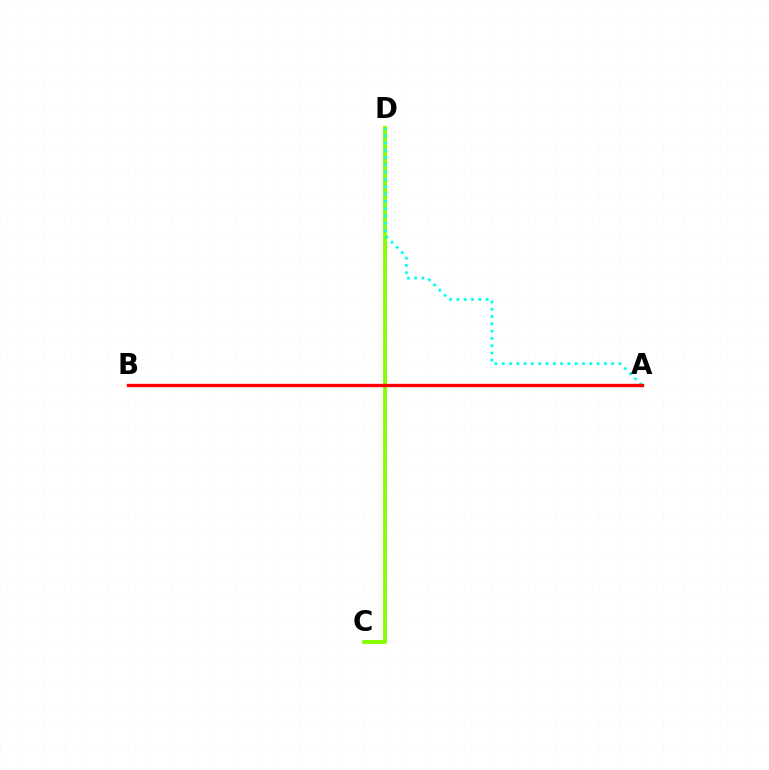{('C', 'D'): [{'color': '#7200ff', 'line_style': 'dotted', 'thickness': 1.52}, {'color': '#84ff00', 'line_style': 'solid', 'thickness': 2.81}], ('A', 'D'): [{'color': '#00fff6', 'line_style': 'dotted', 'thickness': 1.98}], ('A', 'B'): [{'color': '#ff0000', 'line_style': 'solid', 'thickness': 2.42}]}